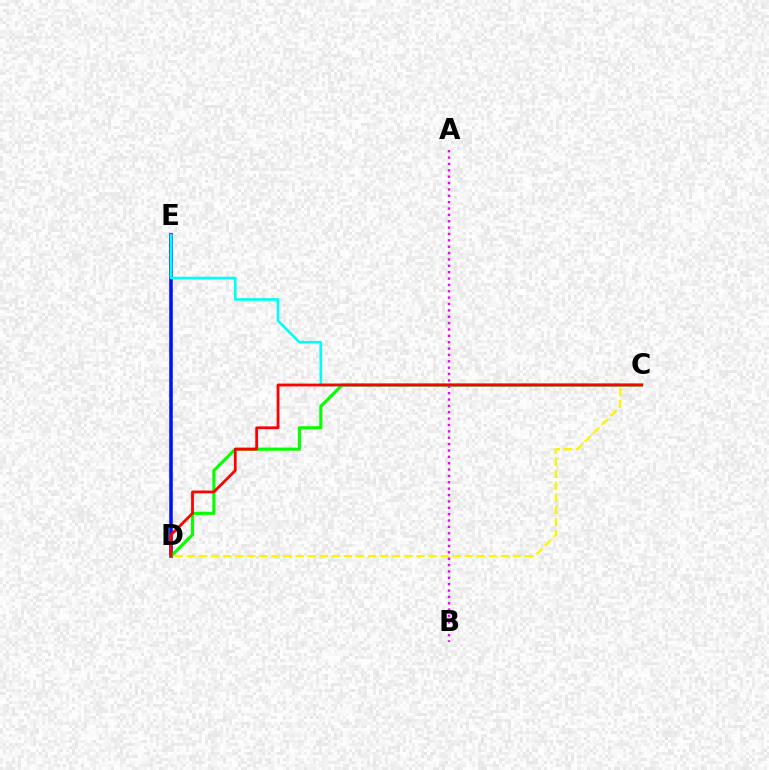{('D', 'E'): [{'color': '#0010ff', 'line_style': 'solid', 'thickness': 2.56}], ('C', 'D'): [{'color': '#08ff00', 'line_style': 'solid', 'thickness': 2.25}, {'color': '#fcf500', 'line_style': 'dashed', 'thickness': 1.64}, {'color': '#ff0000', 'line_style': 'solid', 'thickness': 2.01}], ('A', 'B'): [{'color': '#ee00ff', 'line_style': 'dotted', 'thickness': 1.73}], ('C', 'E'): [{'color': '#00fff6', 'line_style': 'solid', 'thickness': 1.89}]}